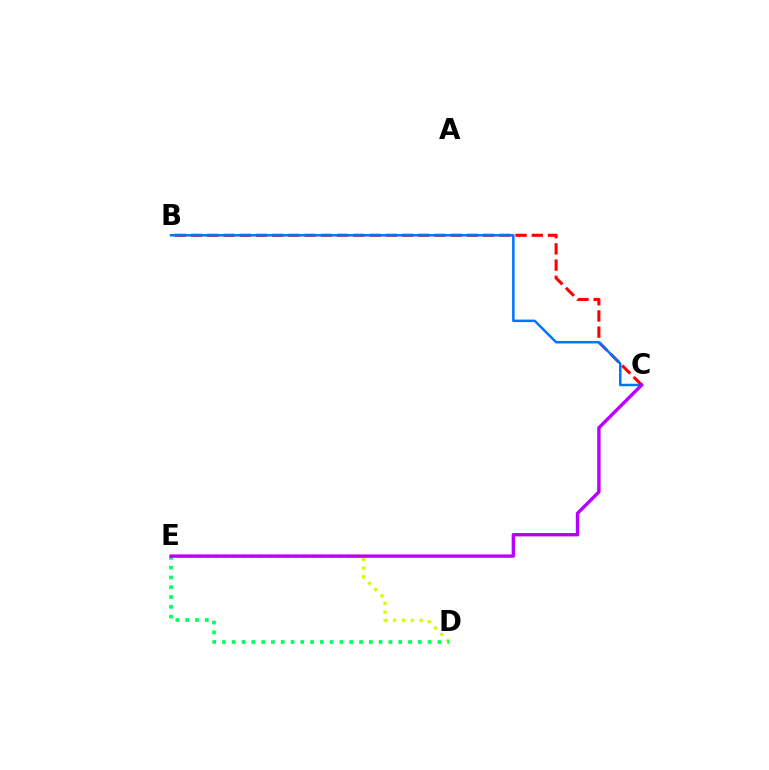{('D', 'E'): [{'color': '#d1ff00', 'line_style': 'dotted', 'thickness': 2.4}, {'color': '#00ff5c', 'line_style': 'dotted', 'thickness': 2.66}], ('B', 'C'): [{'color': '#ff0000', 'line_style': 'dashed', 'thickness': 2.2}, {'color': '#0074ff', 'line_style': 'solid', 'thickness': 1.8}], ('C', 'E'): [{'color': '#b900ff', 'line_style': 'solid', 'thickness': 2.43}]}